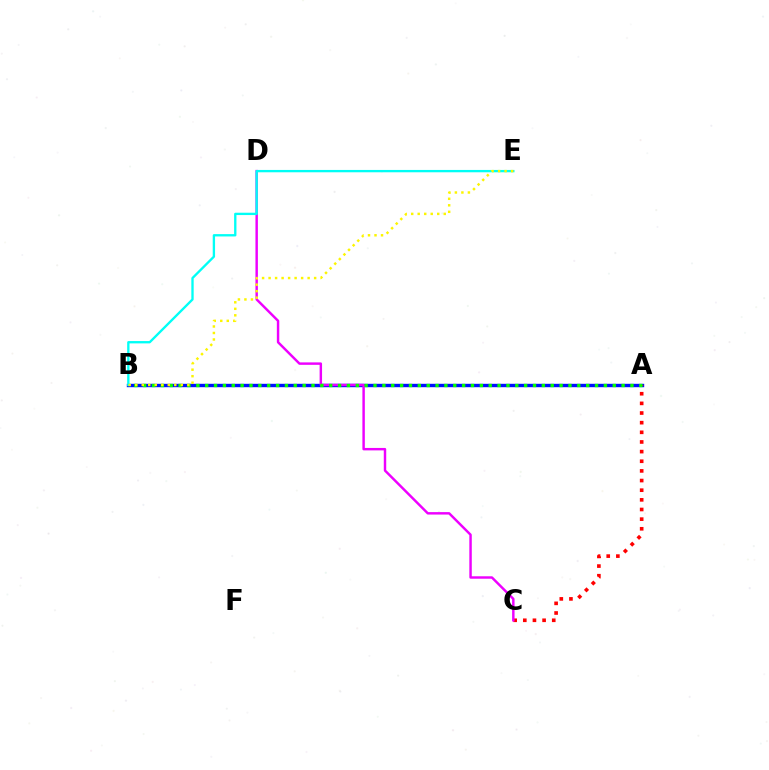{('A', 'B'): [{'color': '#0010ff', 'line_style': 'solid', 'thickness': 2.45}, {'color': '#08ff00', 'line_style': 'dotted', 'thickness': 2.41}], ('A', 'C'): [{'color': '#ff0000', 'line_style': 'dotted', 'thickness': 2.62}], ('C', 'D'): [{'color': '#ee00ff', 'line_style': 'solid', 'thickness': 1.76}], ('B', 'E'): [{'color': '#00fff6', 'line_style': 'solid', 'thickness': 1.68}, {'color': '#fcf500', 'line_style': 'dotted', 'thickness': 1.77}]}